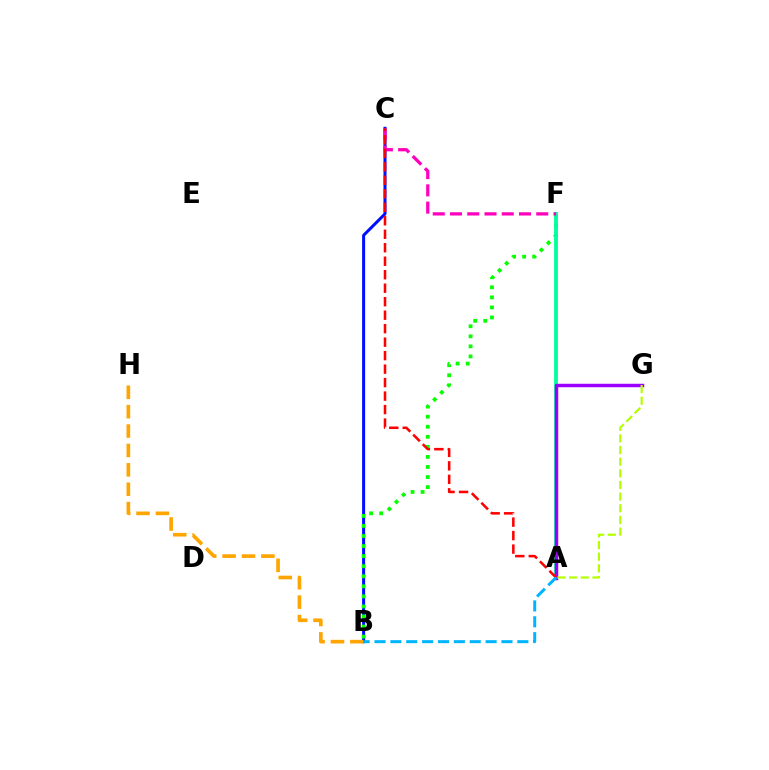{('B', 'C'): [{'color': '#0010ff', 'line_style': 'solid', 'thickness': 2.18}], ('B', 'F'): [{'color': '#08ff00', 'line_style': 'dotted', 'thickness': 2.73}], ('A', 'F'): [{'color': '#00ff9d', 'line_style': 'solid', 'thickness': 2.75}], ('A', 'G'): [{'color': '#9b00ff', 'line_style': 'solid', 'thickness': 2.5}, {'color': '#b3ff00', 'line_style': 'dashed', 'thickness': 1.58}], ('C', 'F'): [{'color': '#ff00bd', 'line_style': 'dashed', 'thickness': 2.34}], ('B', 'H'): [{'color': '#ffa500', 'line_style': 'dashed', 'thickness': 2.63}], ('A', 'C'): [{'color': '#ff0000', 'line_style': 'dashed', 'thickness': 1.83}], ('A', 'B'): [{'color': '#00b5ff', 'line_style': 'dashed', 'thickness': 2.16}]}